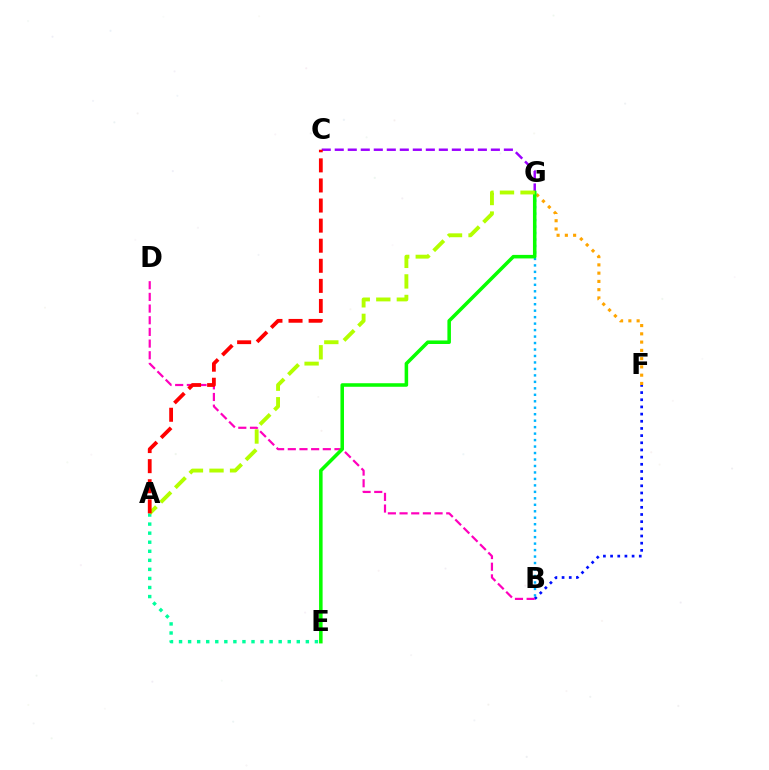{('F', 'G'): [{'color': '#ffa500', 'line_style': 'dotted', 'thickness': 2.25}], ('B', 'F'): [{'color': '#0010ff', 'line_style': 'dotted', 'thickness': 1.95}], ('C', 'G'): [{'color': '#9b00ff', 'line_style': 'dashed', 'thickness': 1.77}], ('B', 'G'): [{'color': '#00b5ff', 'line_style': 'dotted', 'thickness': 1.76}], ('A', 'E'): [{'color': '#00ff9d', 'line_style': 'dotted', 'thickness': 2.46}], ('B', 'D'): [{'color': '#ff00bd', 'line_style': 'dashed', 'thickness': 1.59}], ('E', 'G'): [{'color': '#08ff00', 'line_style': 'solid', 'thickness': 2.55}], ('A', 'G'): [{'color': '#b3ff00', 'line_style': 'dashed', 'thickness': 2.79}], ('A', 'C'): [{'color': '#ff0000', 'line_style': 'dashed', 'thickness': 2.73}]}